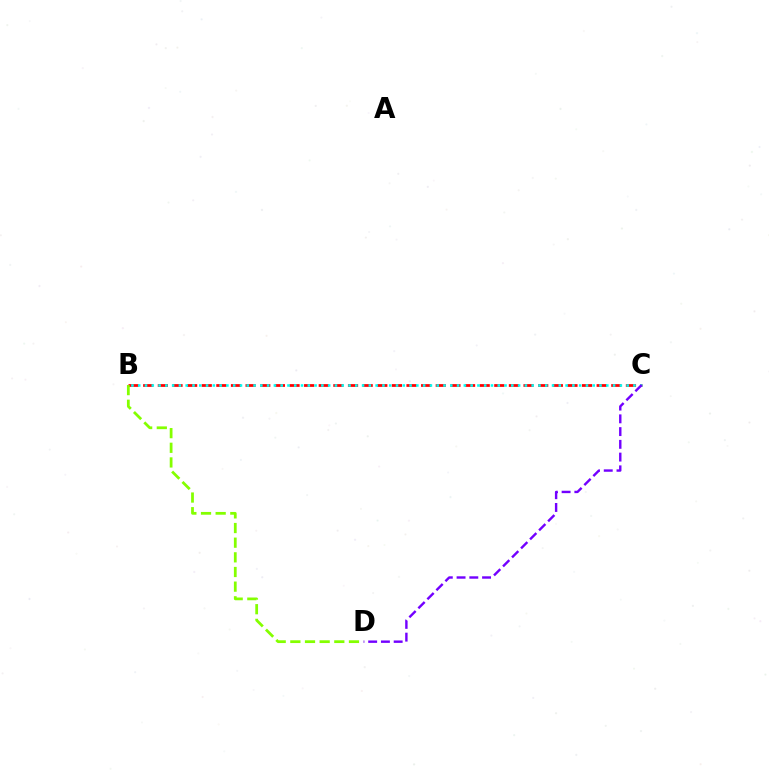{('B', 'C'): [{'color': '#ff0000', 'line_style': 'dashed', 'thickness': 1.99}, {'color': '#00fff6', 'line_style': 'dotted', 'thickness': 1.84}], ('B', 'D'): [{'color': '#84ff00', 'line_style': 'dashed', 'thickness': 1.99}], ('C', 'D'): [{'color': '#7200ff', 'line_style': 'dashed', 'thickness': 1.73}]}